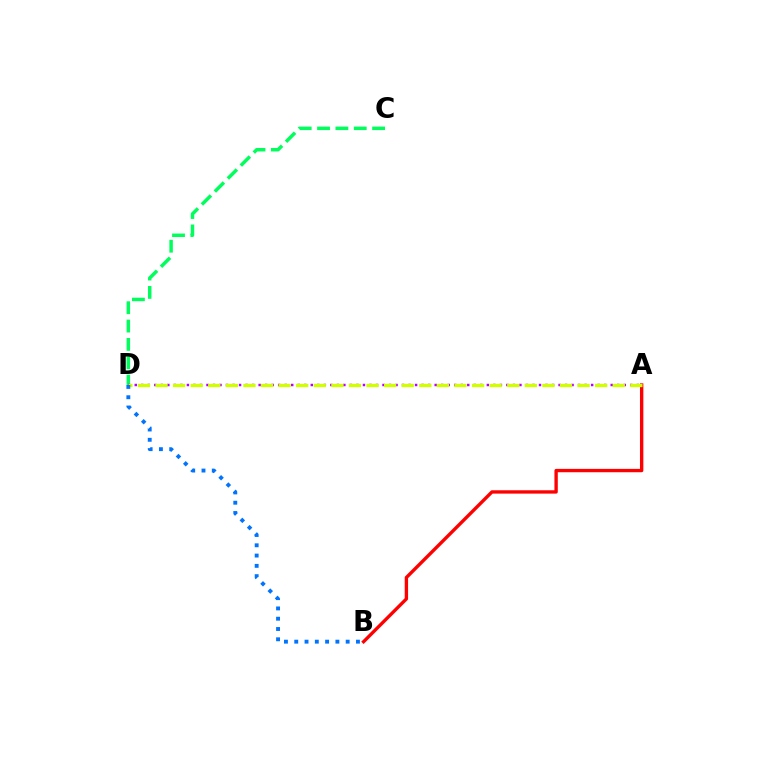{('C', 'D'): [{'color': '#00ff5c', 'line_style': 'dashed', 'thickness': 2.49}], ('A', 'D'): [{'color': '#b900ff', 'line_style': 'dotted', 'thickness': 1.77}, {'color': '#d1ff00', 'line_style': 'dashed', 'thickness': 2.39}], ('A', 'B'): [{'color': '#ff0000', 'line_style': 'solid', 'thickness': 2.41}], ('B', 'D'): [{'color': '#0074ff', 'line_style': 'dotted', 'thickness': 2.79}]}